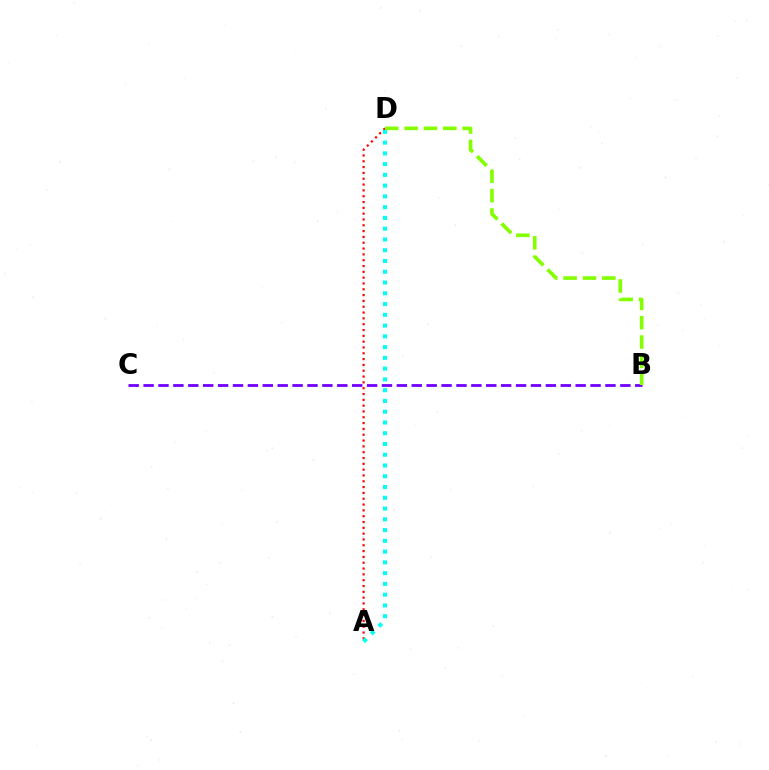{('A', 'D'): [{'color': '#ff0000', 'line_style': 'dotted', 'thickness': 1.58}, {'color': '#00fff6', 'line_style': 'dotted', 'thickness': 2.92}], ('B', 'C'): [{'color': '#7200ff', 'line_style': 'dashed', 'thickness': 2.02}], ('B', 'D'): [{'color': '#84ff00', 'line_style': 'dashed', 'thickness': 2.63}]}